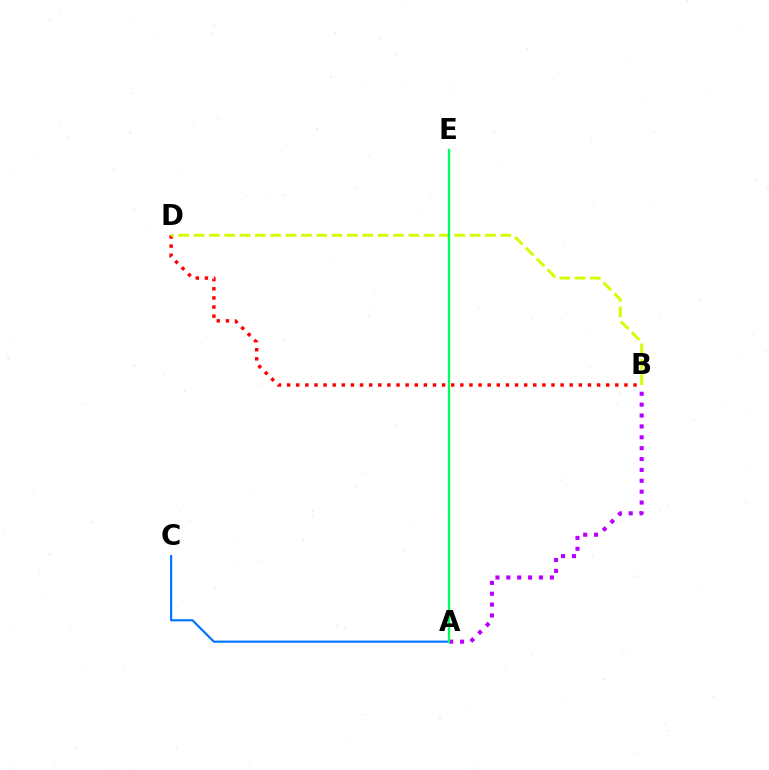{('B', 'D'): [{'color': '#ff0000', 'line_style': 'dotted', 'thickness': 2.48}, {'color': '#d1ff00', 'line_style': 'dashed', 'thickness': 2.08}], ('A', 'C'): [{'color': '#0074ff', 'line_style': 'solid', 'thickness': 1.56}], ('A', 'B'): [{'color': '#b900ff', 'line_style': 'dotted', 'thickness': 2.95}], ('A', 'E'): [{'color': '#00ff5c', 'line_style': 'solid', 'thickness': 1.66}]}